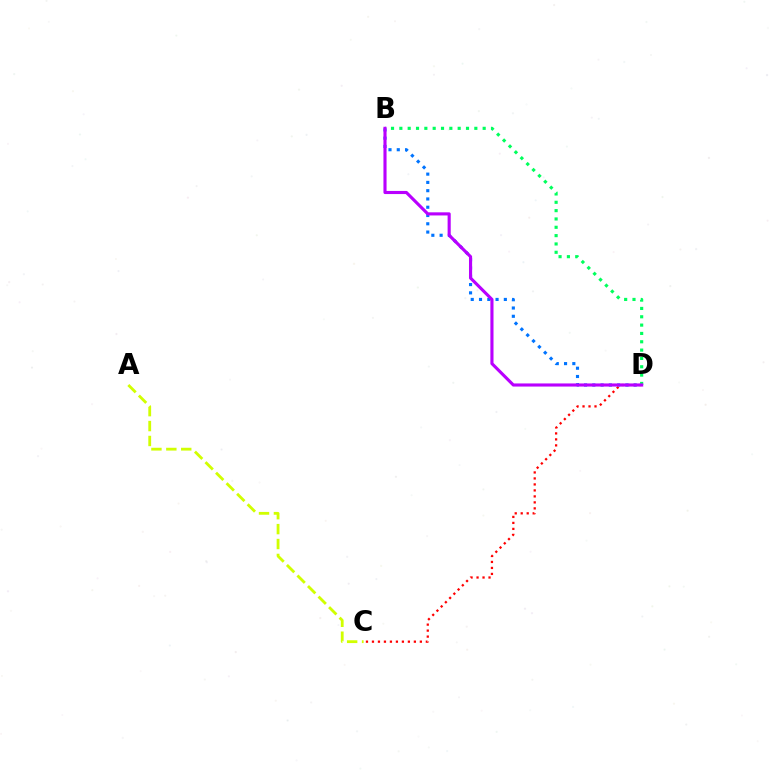{('C', 'D'): [{'color': '#ff0000', 'line_style': 'dotted', 'thickness': 1.63}], ('A', 'C'): [{'color': '#d1ff00', 'line_style': 'dashed', 'thickness': 2.03}], ('B', 'D'): [{'color': '#0074ff', 'line_style': 'dotted', 'thickness': 2.25}, {'color': '#00ff5c', 'line_style': 'dotted', 'thickness': 2.26}, {'color': '#b900ff', 'line_style': 'solid', 'thickness': 2.25}]}